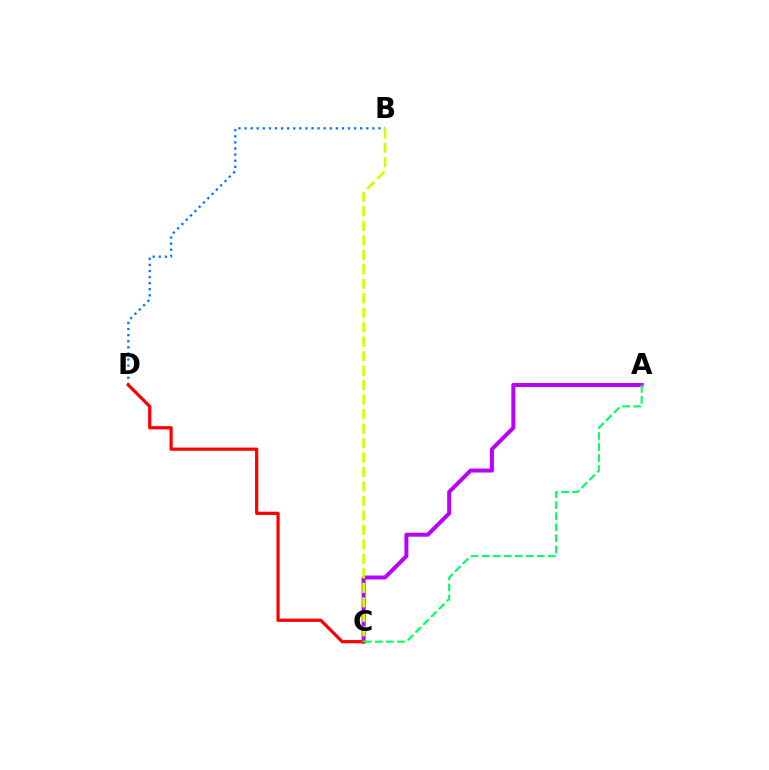{('B', 'D'): [{'color': '#0074ff', 'line_style': 'dotted', 'thickness': 1.65}], ('A', 'C'): [{'color': '#b900ff', 'line_style': 'solid', 'thickness': 2.86}, {'color': '#00ff5c', 'line_style': 'dashed', 'thickness': 1.5}], ('C', 'D'): [{'color': '#ff0000', 'line_style': 'solid', 'thickness': 2.32}], ('B', 'C'): [{'color': '#d1ff00', 'line_style': 'dashed', 'thickness': 1.97}]}